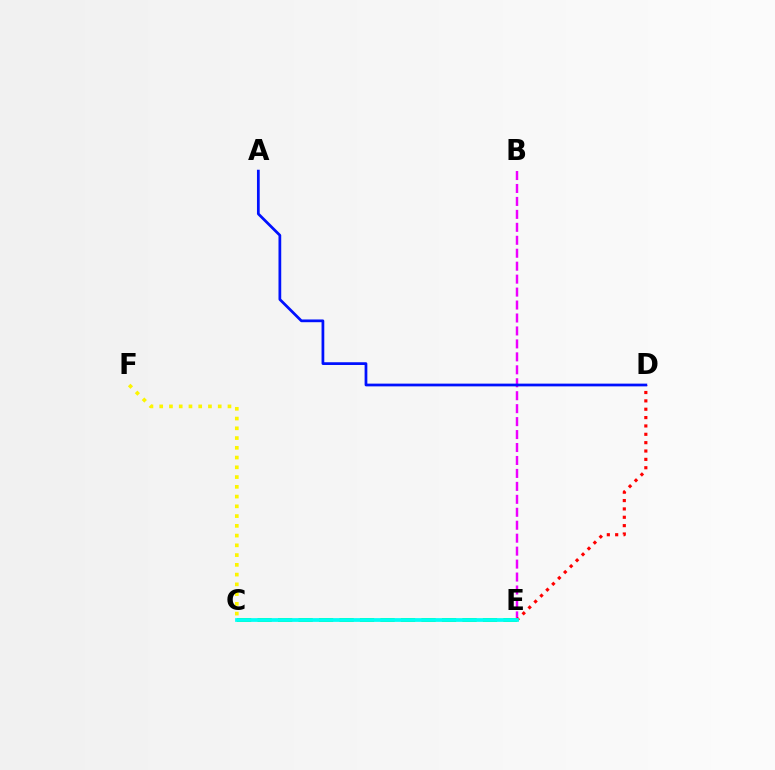{('C', 'F'): [{'color': '#fcf500', 'line_style': 'dotted', 'thickness': 2.65}], ('B', 'E'): [{'color': '#ee00ff', 'line_style': 'dashed', 'thickness': 1.76}], ('C', 'E'): [{'color': '#08ff00', 'line_style': 'dashed', 'thickness': 2.78}, {'color': '#00fff6', 'line_style': 'solid', 'thickness': 2.7}], ('D', 'E'): [{'color': '#ff0000', 'line_style': 'dotted', 'thickness': 2.27}], ('A', 'D'): [{'color': '#0010ff', 'line_style': 'solid', 'thickness': 1.97}]}